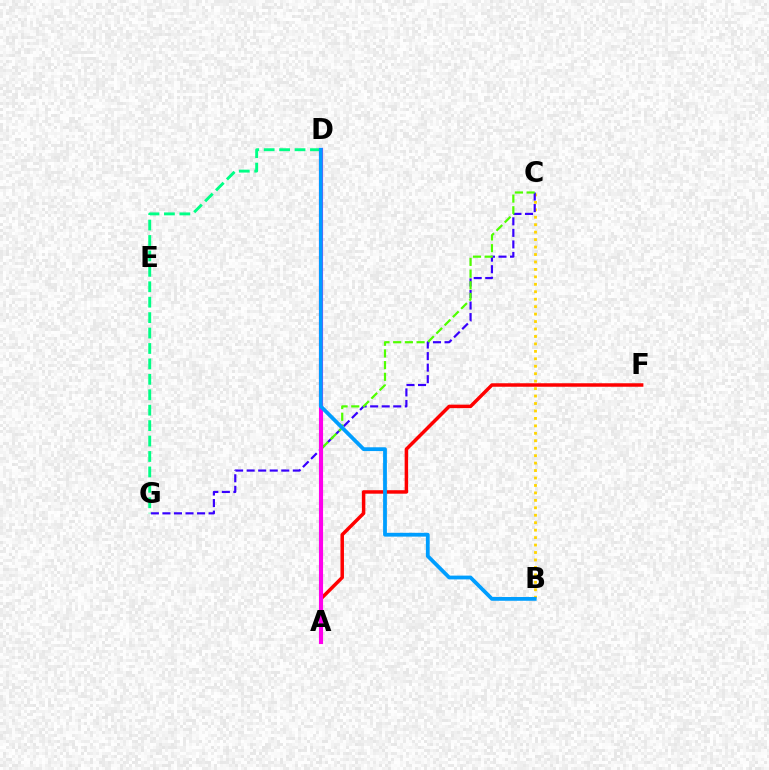{('A', 'F'): [{'color': '#ff0000', 'line_style': 'solid', 'thickness': 2.51}], ('B', 'C'): [{'color': '#ffd500', 'line_style': 'dotted', 'thickness': 2.02}], ('C', 'G'): [{'color': '#3700ff', 'line_style': 'dashed', 'thickness': 1.57}], ('A', 'C'): [{'color': '#4fff00', 'line_style': 'dashed', 'thickness': 1.59}], ('A', 'D'): [{'color': '#ff00ed', 'line_style': 'solid', 'thickness': 2.97}], ('D', 'G'): [{'color': '#00ff86', 'line_style': 'dashed', 'thickness': 2.1}], ('B', 'D'): [{'color': '#009eff', 'line_style': 'solid', 'thickness': 2.73}]}